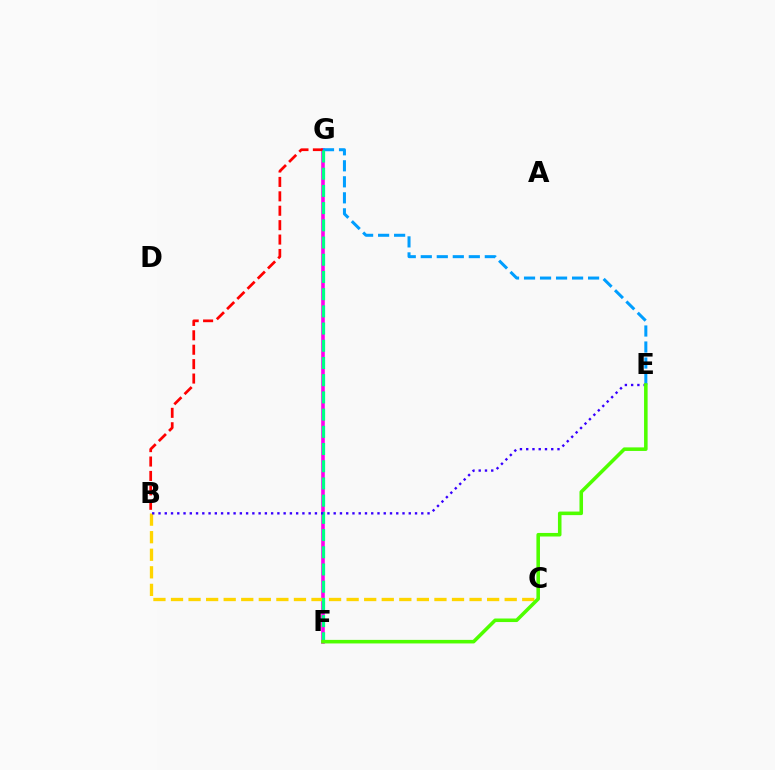{('F', 'G'): [{'color': '#ff00ed', 'line_style': 'solid', 'thickness': 2.59}, {'color': '#00ff86', 'line_style': 'dashed', 'thickness': 2.34}], ('B', 'G'): [{'color': '#ff0000', 'line_style': 'dashed', 'thickness': 1.96}], ('E', 'G'): [{'color': '#009eff', 'line_style': 'dashed', 'thickness': 2.18}], ('B', 'C'): [{'color': '#ffd500', 'line_style': 'dashed', 'thickness': 2.39}], ('B', 'E'): [{'color': '#3700ff', 'line_style': 'dotted', 'thickness': 1.7}], ('E', 'F'): [{'color': '#4fff00', 'line_style': 'solid', 'thickness': 2.56}]}